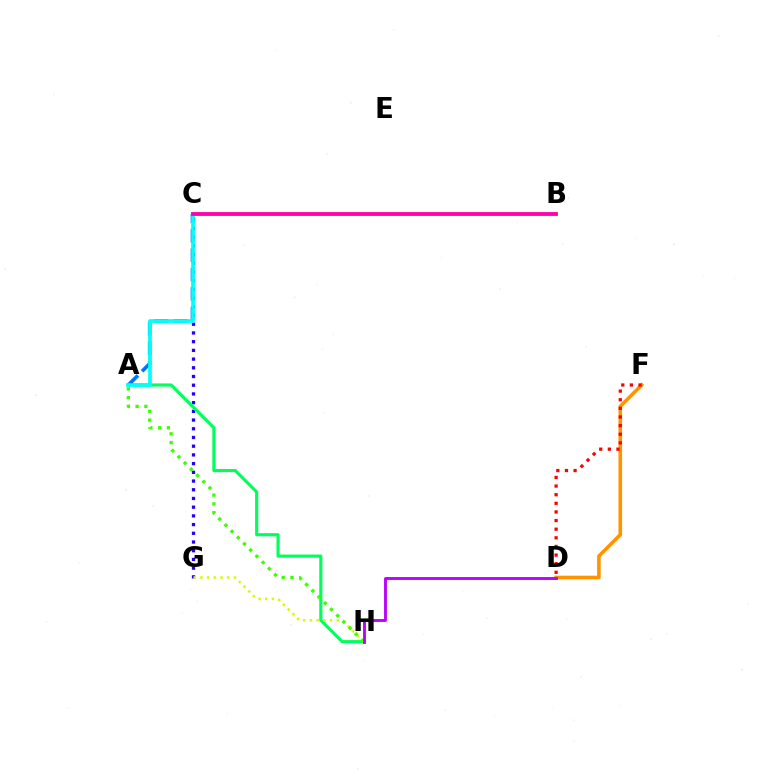{('C', 'G'): [{'color': '#2500ff', 'line_style': 'dotted', 'thickness': 2.37}], ('A', 'H'): [{'color': '#00ff5c', 'line_style': 'solid', 'thickness': 2.26}, {'color': '#3dff00', 'line_style': 'dotted', 'thickness': 2.38}], ('A', 'C'): [{'color': '#0074ff', 'line_style': 'dashed', 'thickness': 2.64}, {'color': '#00fff6', 'line_style': 'solid', 'thickness': 2.65}], ('D', 'F'): [{'color': '#ff9400', 'line_style': 'solid', 'thickness': 2.59}, {'color': '#ff0000', 'line_style': 'dotted', 'thickness': 2.34}], ('B', 'C'): [{'color': '#ff00ac', 'line_style': 'solid', 'thickness': 2.75}], ('G', 'H'): [{'color': '#d1ff00', 'line_style': 'dotted', 'thickness': 1.82}], ('D', 'H'): [{'color': '#b900ff', 'line_style': 'solid', 'thickness': 2.05}]}